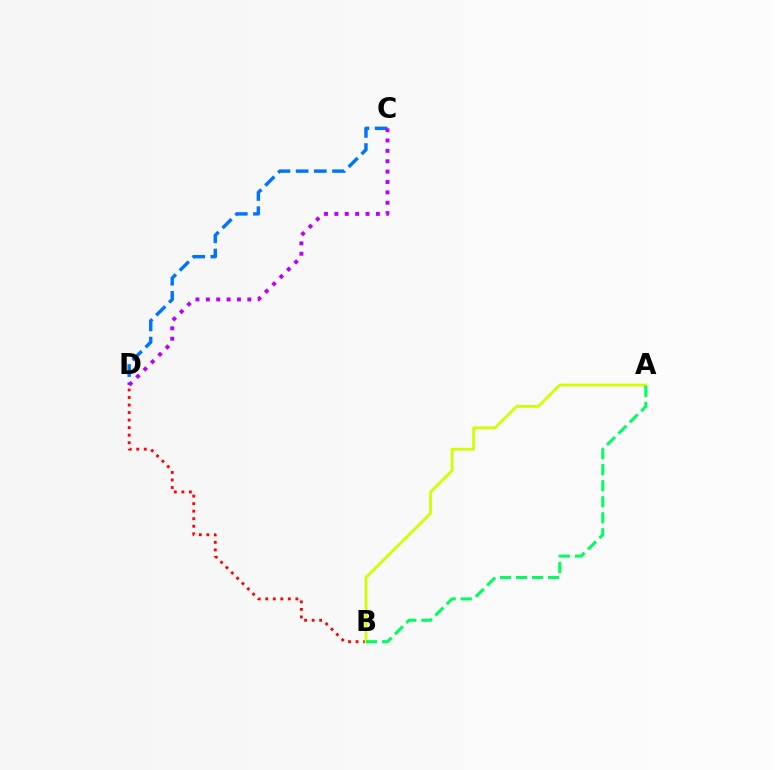{('C', 'D'): [{'color': '#0074ff', 'line_style': 'dashed', 'thickness': 2.47}, {'color': '#b900ff', 'line_style': 'dotted', 'thickness': 2.82}], ('B', 'D'): [{'color': '#ff0000', 'line_style': 'dotted', 'thickness': 2.05}], ('A', 'B'): [{'color': '#d1ff00', 'line_style': 'solid', 'thickness': 2.01}, {'color': '#00ff5c', 'line_style': 'dashed', 'thickness': 2.18}]}